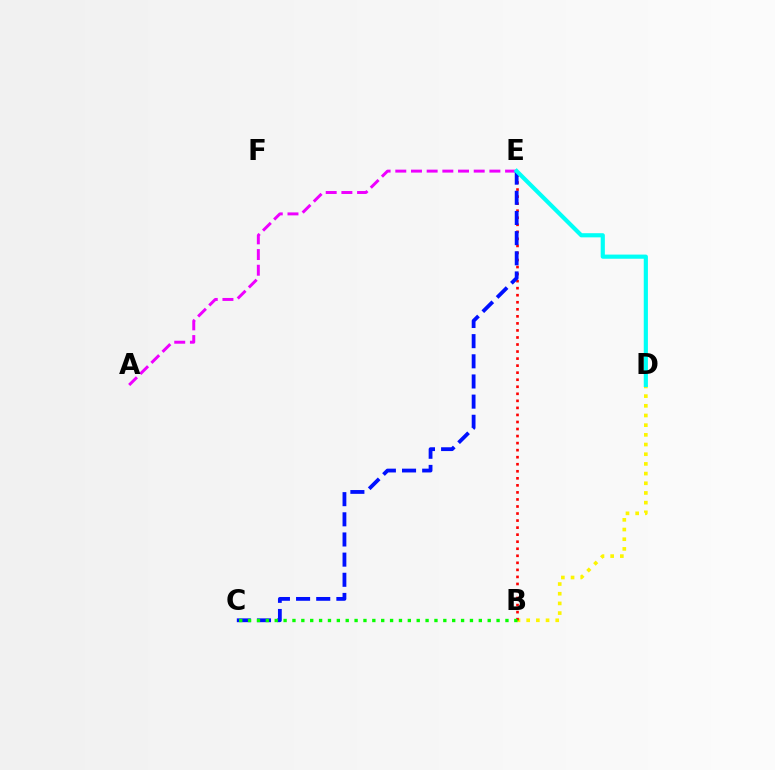{('B', 'D'): [{'color': '#fcf500', 'line_style': 'dotted', 'thickness': 2.63}], ('A', 'E'): [{'color': '#ee00ff', 'line_style': 'dashed', 'thickness': 2.13}], ('B', 'E'): [{'color': '#ff0000', 'line_style': 'dotted', 'thickness': 1.91}], ('C', 'E'): [{'color': '#0010ff', 'line_style': 'dashed', 'thickness': 2.74}], ('B', 'C'): [{'color': '#08ff00', 'line_style': 'dotted', 'thickness': 2.41}], ('D', 'E'): [{'color': '#00fff6', 'line_style': 'solid', 'thickness': 2.99}]}